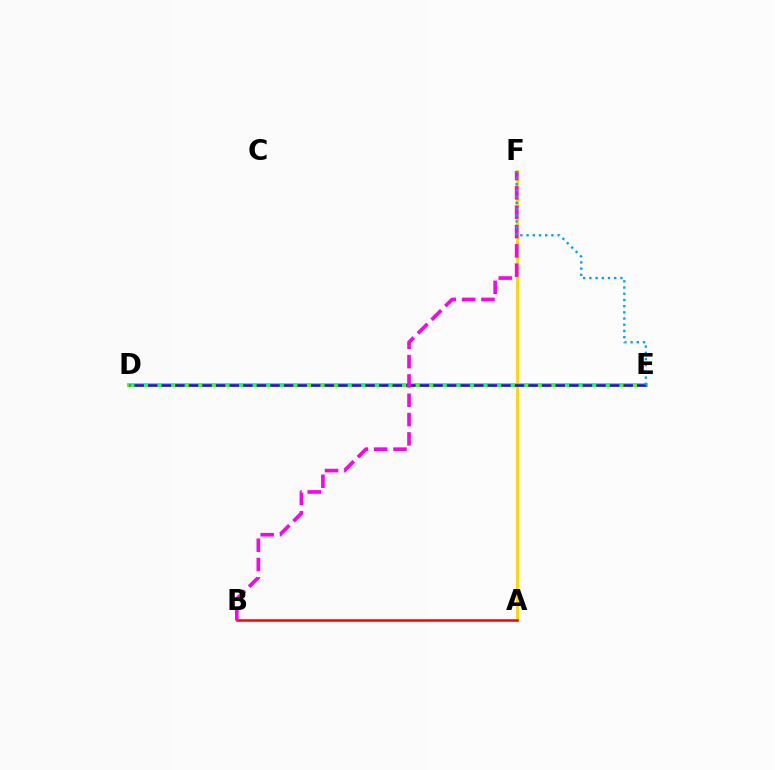{('A', 'F'): [{'color': '#ffd500', 'line_style': 'solid', 'thickness': 2.03}], ('D', 'E'): [{'color': '#4fff00', 'line_style': 'solid', 'thickness': 2.81}, {'color': '#00ff86', 'line_style': 'dashed', 'thickness': 1.64}, {'color': '#3700ff', 'line_style': 'dashed', 'thickness': 1.85}], ('A', 'B'): [{'color': '#ff0000', 'line_style': 'solid', 'thickness': 1.82}], ('B', 'F'): [{'color': '#ff00ed', 'line_style': 'dashed', 'thickness': 2.62}], ('E', 'F'): [{'color': '#009eff', 'line_style': 'dotted', 'thickness': 1.68}]}